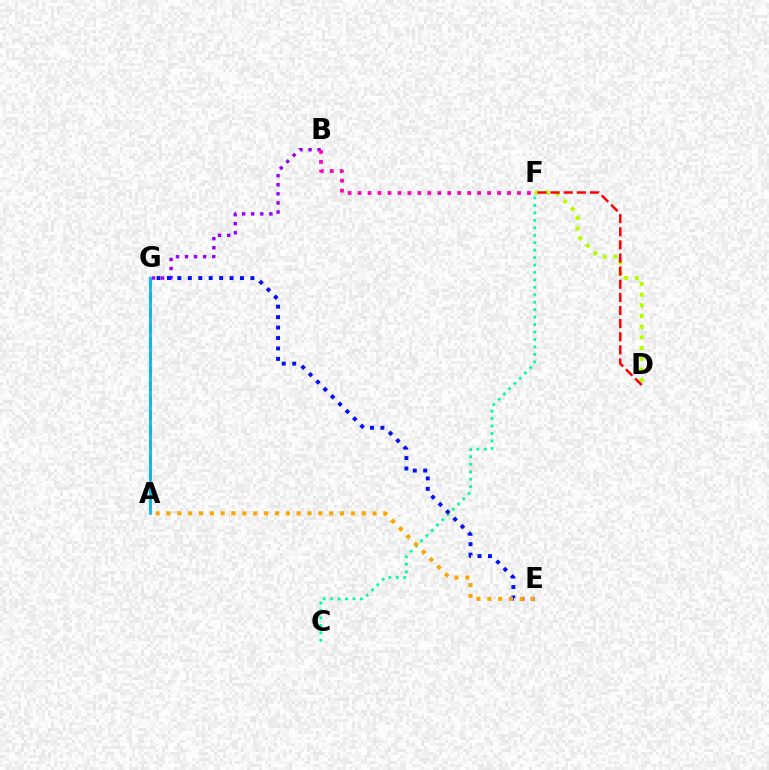{('C', 'F'): [{'color': '#00ff9d', 'line_style': 'dotted', 'thickness': 2.02}], ('B', 'G'): [{'color': '#9b00ff', 'line_style': 'dotted', 'thickness': 2.47}], ('A', 'G'): [{'color': '#08ff00', 'line_style': 'dashed', 'thickness': 1.99}, {'color': '#00b5ff', 'line_style': 'solid', 'thickness': 1.91}], ('E', 'G'): [{'color': '#0010ff', 'line_style': 'dotted', 'thickness': 2.84}], ('A', 'E'): [{'color': '#ffa500', 'line_style': 'dotted', 'thickness': 2.95}], ('D', 'F'): [{'color': '#b3ff00', 'line_style': 'dotted', 'thickness': 2.91}, {'color': '#ff0000', 'line_style': 'dashed', 'thickness': 1.78}], ('B', 'F'): [{'color': '#ff00bd', 'line_style': 'dotted', 'thickness': 2.71}]}